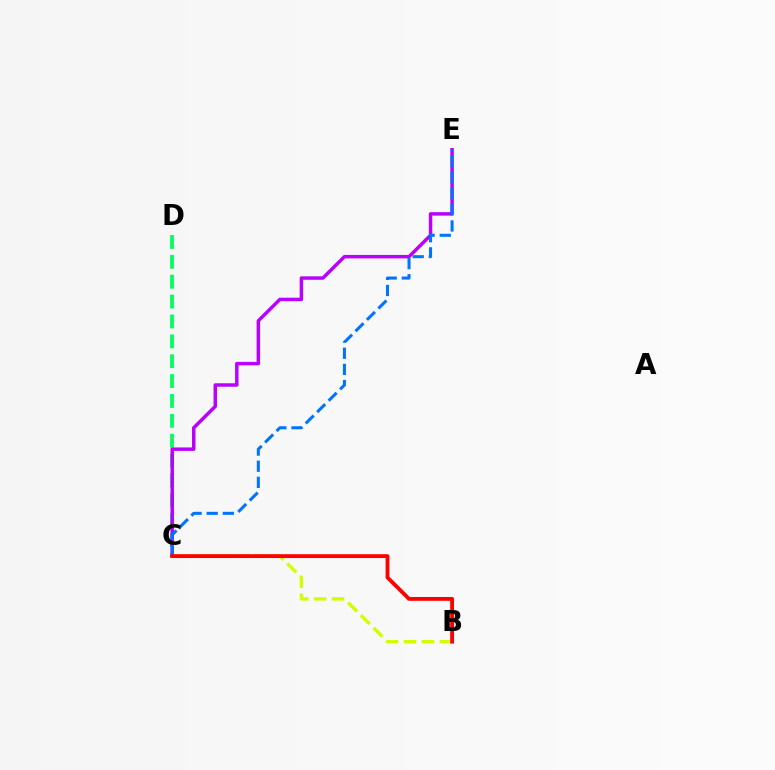{('C', 'D'): [{'color': '#00ff5c', 'line_style': 'dashed', 'thickness': 2.7}], ('C', 'E'): [{'color': '#b900ff', 'line_style': 'solid', 'thickness': 2.49}, {'color': '#0074ff', 'line_style': 'dashed', 'thickness': 2.19}], ('B', 'C'): [{'color': '#d1ff00', 'line_style': 'dashed', 'thickness': 2.43}, {'color': '#ff0000', 'line_style': 'solid', 'thickness': 2.76}]}